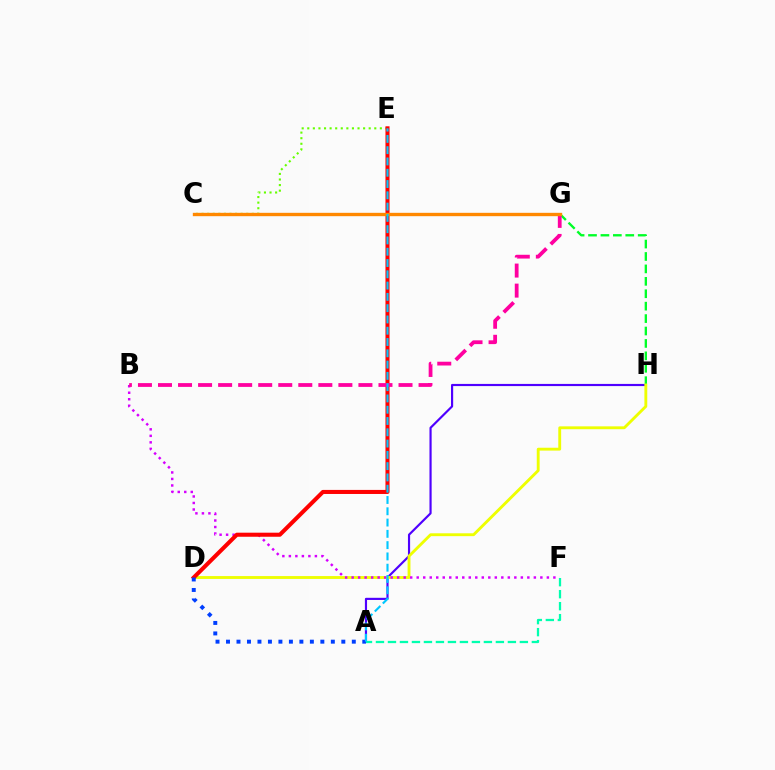{('A', 'H'): [{'color': '#4f00ff', 'line_style': 'solid', 'thickness': 1.56}], ('C', 'E'): [{'color': '#66ff00', 'line_style': 'dotted', 'thickness': 1.52}], ('G', 'H'): [{'color': '#00ff27', 'line_style': 'dashed', 'thickness': 1.69}], ('D', 'H'): [{'color': '#eeff00', 'line_style': 'solid', 'thickness': 2.06}], ('B', 'F'): [{'color': '#d600ff', 'line_style': 'dotted', 'thickness': 1.77}], ('D', 'E'): [{'color': '#ff0000', 'line_style': 'solid', 'thickness': 2.92}], ('A', 'D'): [{'color': '#003fff', 'line_style': 'dotted', 'thickness': 2.85}], ('B', 'G'): [{'color': '#ff00a0', 'line_style': 'dashed', 'thickness': 2.72}], ('C', 'G'): [{'color': '#ff8800', 'line_style': 'solid', 'thickness': 2.41}], ('A', 'F'): [{'color': '#00ffaf', 'line_style': 'dashed', 'thickness': 1.63}], ('A', 'E'): [{'color': '#00c7ff', 'line_style': 'dashed', 'thickness': 1.53}]}